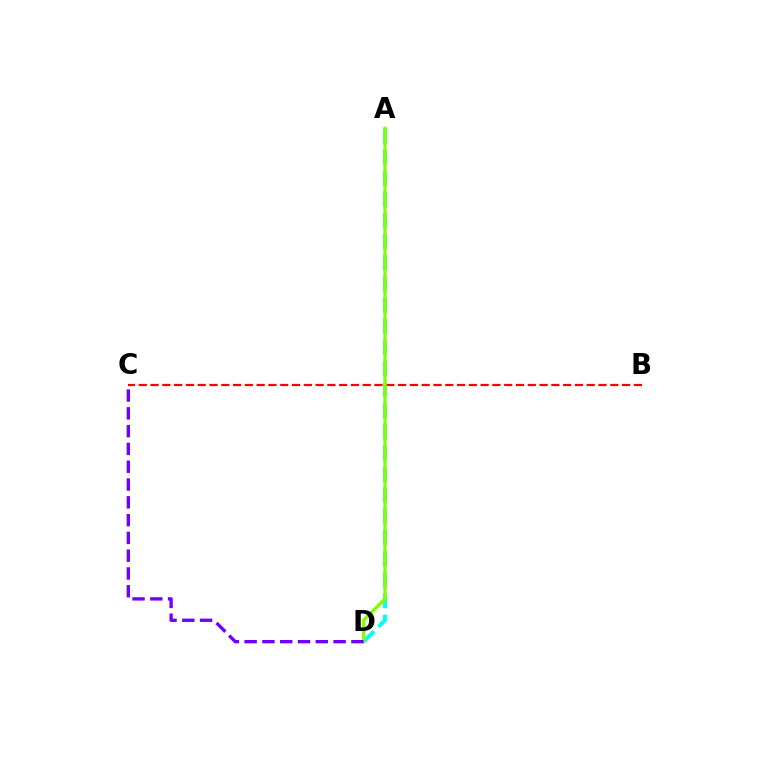{('A', 'D'): [{'color': '#00fff6', 'line_style': 'dashed', 'thickness': 2.87}, {'color': '#84ff00', 'line_style': 'solid', 'thickness': 2.37}], ('B', 'C'): [{'color': '#ff0000', 'line_style': 'dashed', 'thickness': 1.6}], ('C', 'D'): [{'color': '#7200ff', 'line_style': 'dashed', 'thickness': 2.42}]}